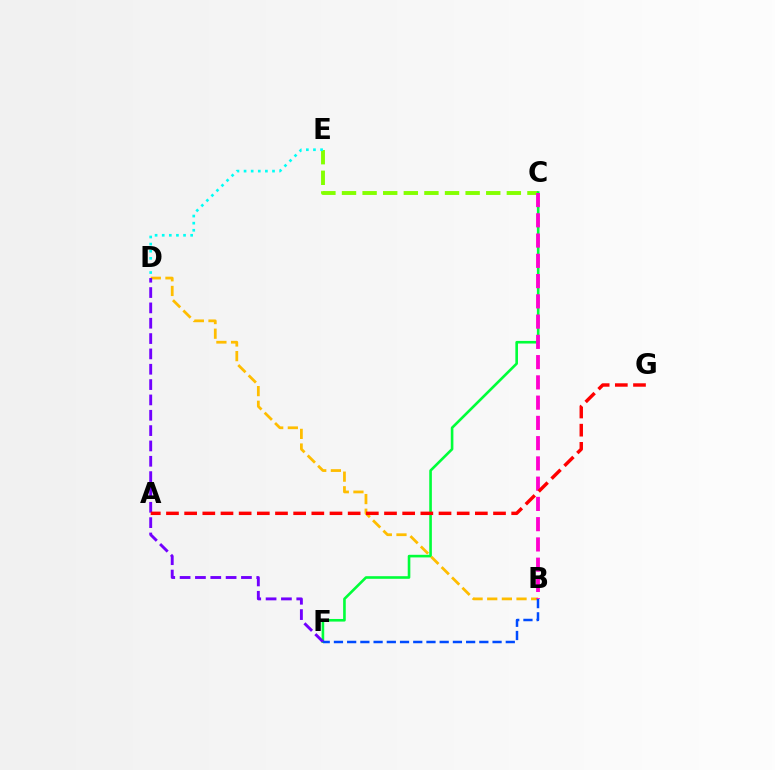{('C', 'E'): [{'color': '#84ff00', 'line_style': 'dashed', 'thickness': 2.8}], ('D', 'E'): [{'color': '#00fff6', 'line_style': 'dotted', 'thickness': 1.93}], ('C', 'F'): [{'color': '#00ff39', 'line_style': 'solid', 'thickness': 1.88}], ('B', 'D'): [{'color': '#ffbd00', 'line_style': 'dashed', 'thickness': 1.99}], ('B', 'F'): [{'color': '#004bff', 'line_style': 'dashed', 'thickness': 1.8}], ('D', 'F'): [{'color': '#7200ff', 'line_style': 'dashed', 'thickness': 2.08}], ('B', 'C'): [{'color': '#ff00cf', 'line_style': 'dashed', 'thickness': 2.75}], ('A', 'G'): [{'color': '#ff0000', 'line_style': 'dashed', 'thickness': 2.47}]}